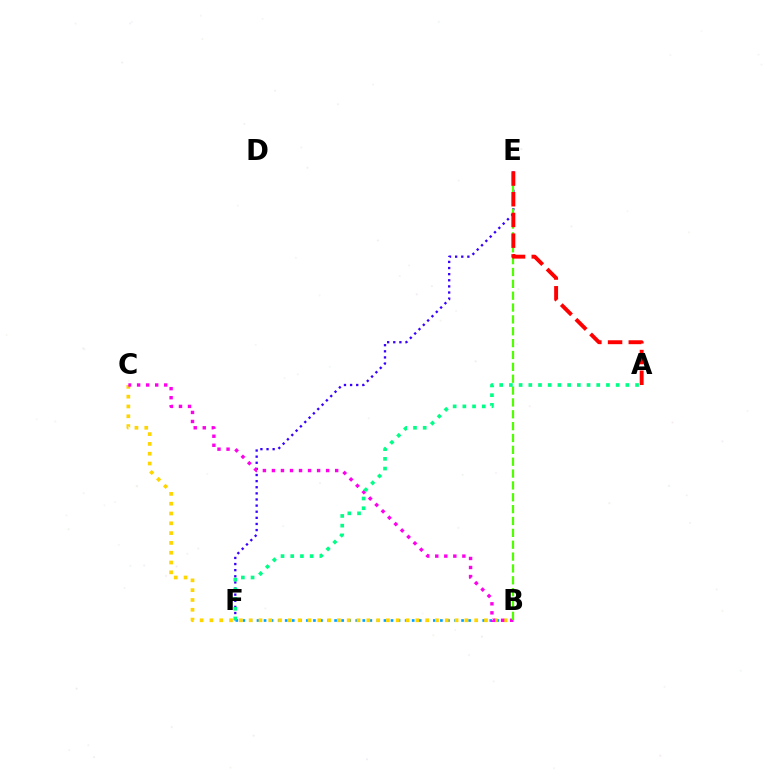{('B', 'F'): [{'color': '#009eff', 'line_style': 'dotted', 'thickness': 1.92}], ('B', 'C'): [{'color': '#ffd500', 'line_style': 'dotted', 'thickness': 2.66}, {'color': '#ff00ed', 'line_style': 'dotted', 'thickness': 2.46}], ('E', 'F'): [{'color': '#3700ff', 'line_style': 'dotted', 'thickness': 1.66}], ('B', 'E'): [{'color': '#4fff00', 'line_style': 'dashed', 'thickness': 1.61}], ('A', 'F'): [{'color': '#00ff86', 'line_style': 'dotted', 'thickness': 2.64}], ('A', 'E'): [{'color': '#ff0000', 'line_style': 'dashed', 'thickness': 2.81}]}